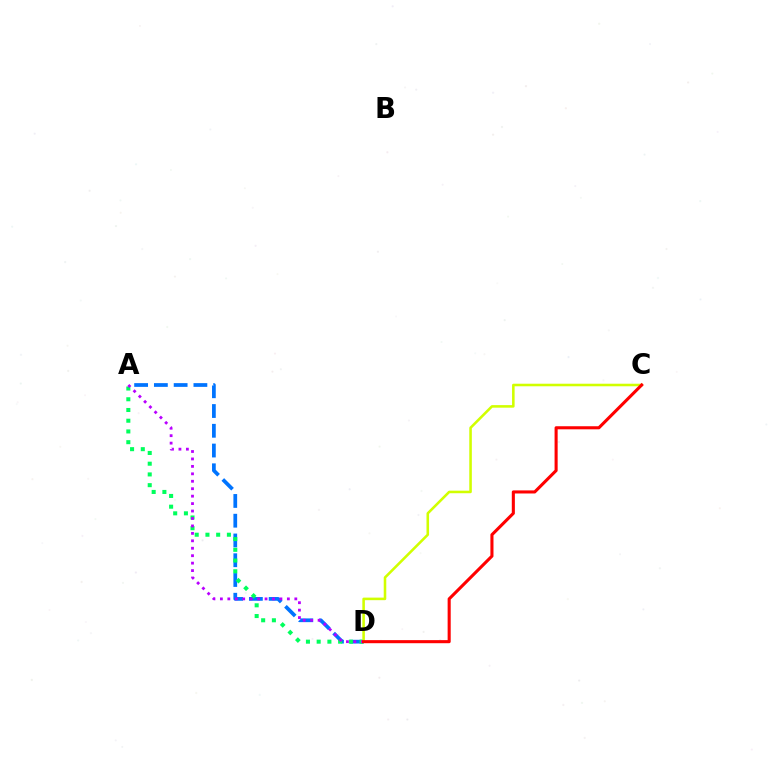{('A', 'D'): [{'color': '#0074ff', 'line_style': 'dashed', 'thickness': 2.68}, {'color': '#00ff5c', 'line_style': 'dotted', 'thickness': 2.91}, {'color': '#b900ff', 'line_style': 'dotted', 'thickness': 2.02}], ('C', 'D'): [{'color': '#d1ff00', 'line_style': 'solid', 'thickness': 1.85}, {'color': '#ff0000', 'line_style': 'solid', 'thickness': 2.22}]}